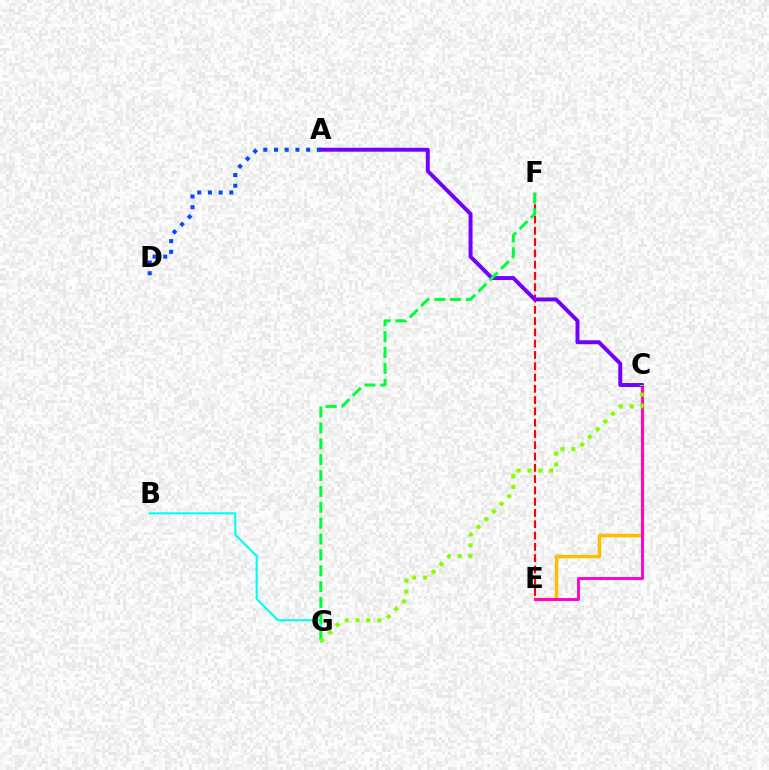{('C', 'E'): [{'color': '#ffbd00', 'line_style': 'solid', 'thickness': 2.5}, {'color': '#ff00cf', 'line_style': 'solid', 'thickness': 2.1}], ('E', 'F'): [{'color': '#ff0000', 'line_style': 'dashed', 'thickness': 1.53}], ('B', 'G'): [{'color': '#00fff6', 'line_style': 'solid', 'thickness': 1.53}], ('A', 'C'): [{'color': '#7200ff', 'line_style': 'solid', 'thickness': 2.84}], ('F', 'G'): [{'color': '#00ff39', 'line_style': 'dashed', 'thickness': 2.16}], ('A', 'D'): [{'color': '#004bff', 'line_style': 'dotted', 'thickness': 2.91}], ('C', 'G'): [{'color': '#84ff00', 'line_style': 'dotted', 'thickness': 2.95}]}